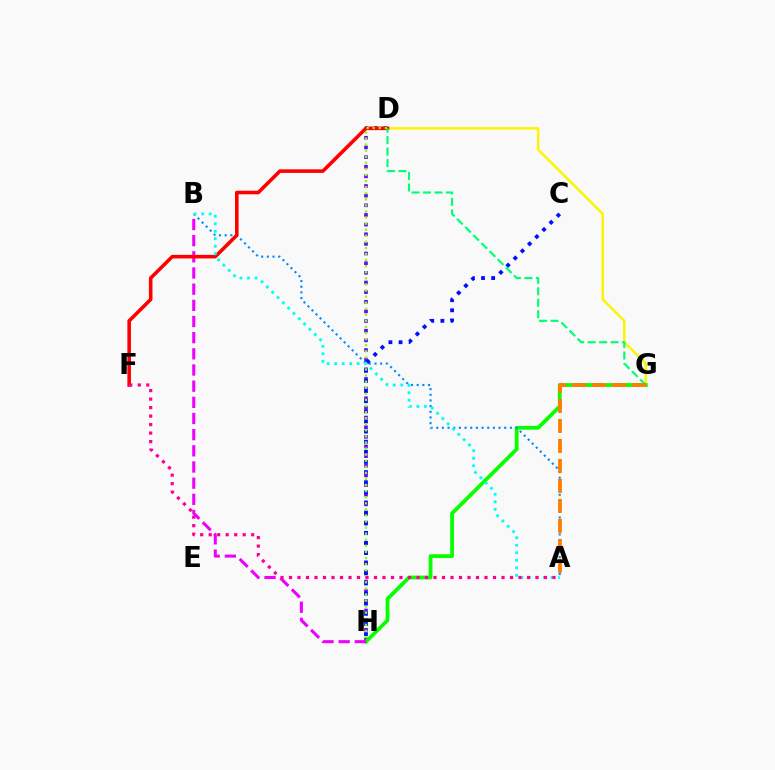{('D', 'H'): [{'color': '#7200ff', 'line_style': 'dotted', 'thickness': 2.62}, {'color': '#84ff00', 'line_style': 'dotted', 'thickness': 1.65}], ('D', 'G'): [{'color': '#fcf500', 'line_style': 'solid', 'thickness': 1.8}, {'color': '#00ff74', 'line_style': 'dashed', 'thickness': 1.56}], ('G', 'H'): [{'color': '#08ff00', 'line_style': 'solid', 'thickness': 2.72}], ('B', 'H'): [{'color': '#ee00ff', 'line_style': 'dashed', 'thickness': 2.2}], ('A', 'B'): [{'color': '#008cff', 'line_style': 'dotted', 'thickness': 1.54}, {'color': '#00fff6', 'line_style': 'dotted', 'thickness': 2.04}], ('C', 'H'): [{'color': '#0010ff', 'line_style': 'dotted', 'thickness': 2.75}], ('D', 'F'): [{'color': '#ff0000', 'line_style': 'solid', 'thickness': 2.58}], ('A', 'F'): [{'color': '#ff0094', 'line_style': 'dotted', 'thickness': 2.31}], ('A', 'G'): [{'color': '#ff7c00', 'line_style': 'dashed', 'thickness': 2.72}]}